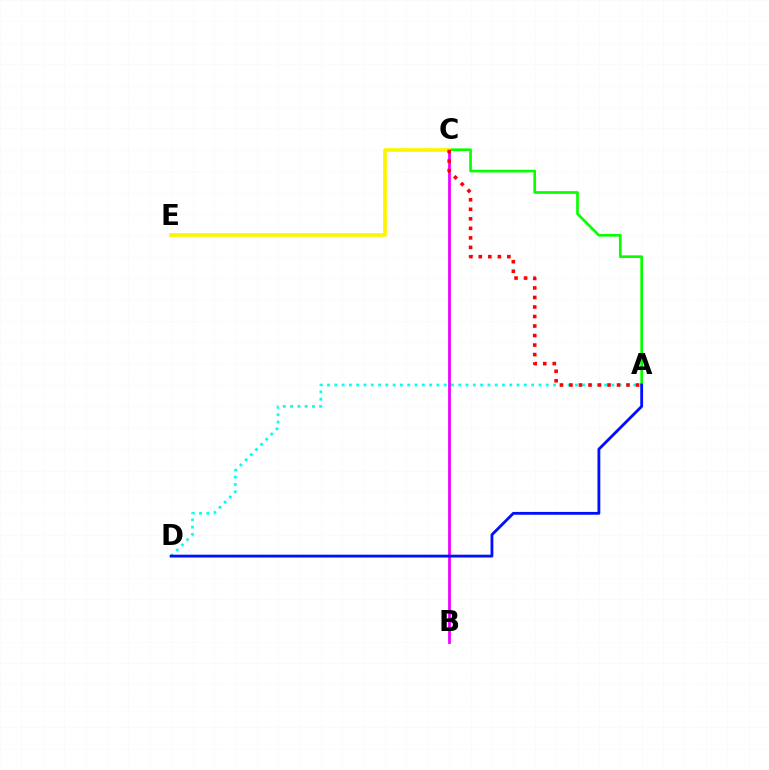{('A', 'C'): [{'color': '#08ff00', 'line_style': 'solid', 'thickness': 1.93}, {'color': '#ff0000', 'line_style': 'dotted', 'thickness': 2.59}], ('B', 'C'): [{'color': '#ee00ff', 'line_style': 'solid', 'thickness': 1.98}], ('C', 'E'): [{'color': '#fcf500', 'line_style': 'solid', 'thickness': 2.65}], ('A', 'D'): [{'color': '#00fff6', 'line_style': 'dotted', 'thickness': 1.98}, {'color': '#0010ff', 'line_style': 'solid', 'thickness': 2.04}]}